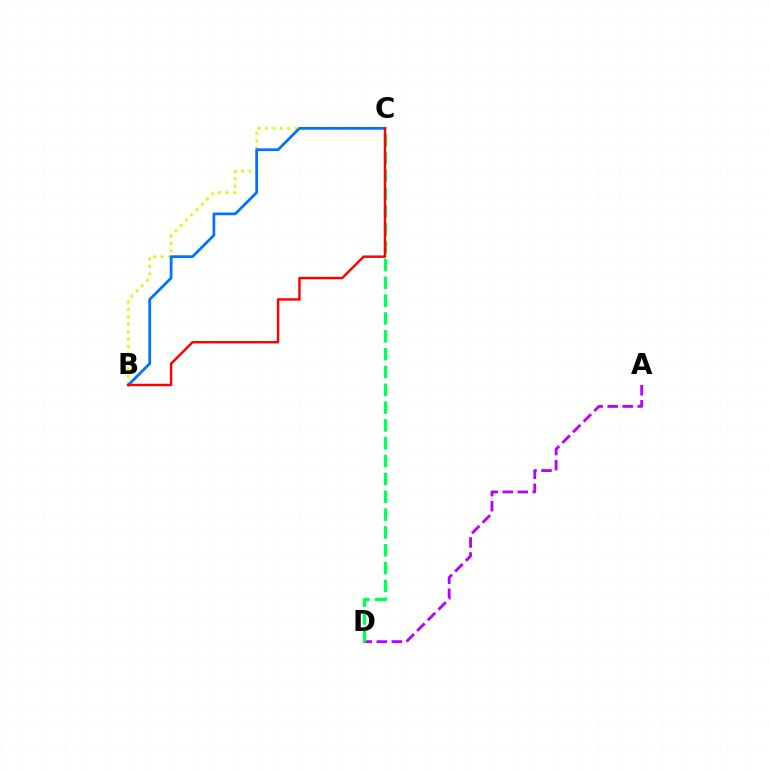{('B', 'C'): [{'color': '#d1ff00', 'line_style': 'dotted', 'thickness': 2.01}, {'color': '#0074ff', 'line_style': 'solid', 'thickness': 1.99}, {'color': '#ff0000', 'line_style': 'solid', 'thickness': 1.75}], ('A', 'D'): [{'color': '#b900ff', 'line_style': 'dashed', 'thickness': 2.04}], ('C', 'D'): [{'color': '#00ff5c', 'line_style': 'dashed', 'thickness': 2.42}]}